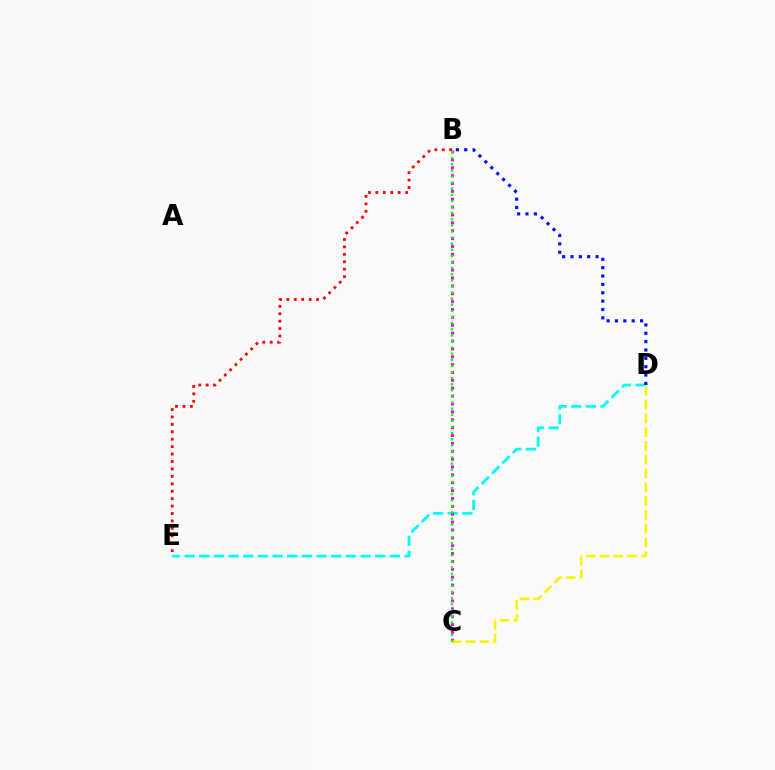{('D', 'E'): [{'color': '#00fff6', 'line_style': 'dashed', 'thickness': 1.99}], ('B', 'E'): [{'color': '#ff0000', 'line_style': 'dotted', 'thickness': 2.02}], ('B', 'C'): [{'color': '#ee00ff', 'line_style': 'dotted', 'thickness': 2.14}, {'color': '#08ff00', 'line_style': 'dotted', 'thickness': 1.66}], ('C', 'D'): [{'color': '#fcf500', 'line_style': 'dashed', 'thickness': 1.87}], ('B', 'D'): [{'color': '#0010ff', 'line_style': 'dotted', 'thickness': 2.27}]}